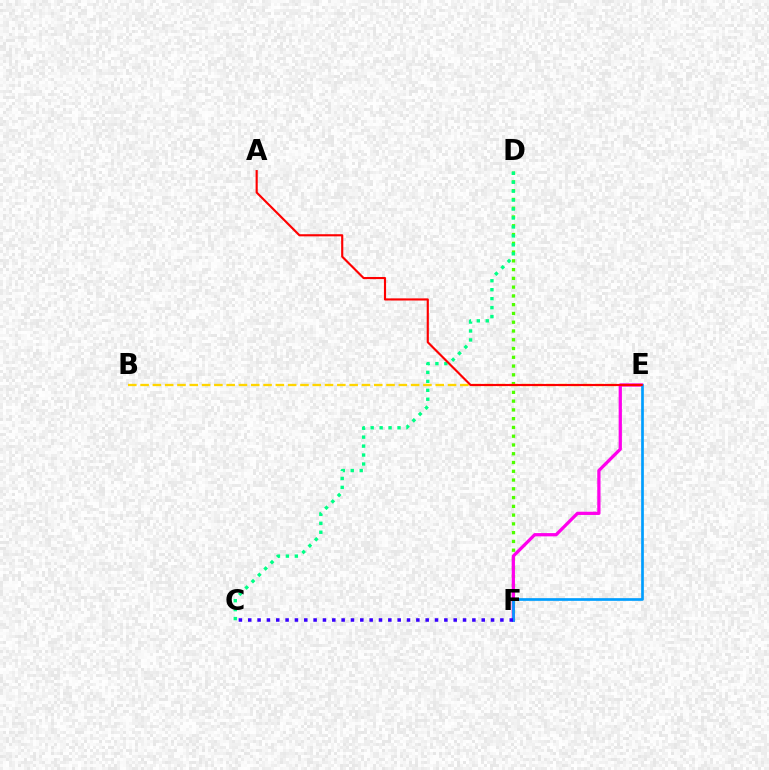{('D', 'F'): [{'color': '#4fff00', 'line_style': 'dotted', 'thickness': 2.38}], ('B', 'E'): [{'color': '#ffd500', 'line_style': 'dashed', 'thickness': 1.67}], ('E', 'F'): [{'color': '#ff00ed', 'line_style': 'solid', 'thickness': 2.34}, {'color': '#009eff', 'line_style': 'solid', 'thickness': 1.94}], ('C', 'D'): [{'color': '#00ff86', 'line_style': 'dotted', 'thickness': 2.43}], ('C', 'F'): [{'color': '#3700ff', 'line_style': 'dotted', 'thickness': 2.54}], ('A', 'E'): [{'color': '#ff0000', 'line_style': 'solid', 'thickness': 1.54}]}